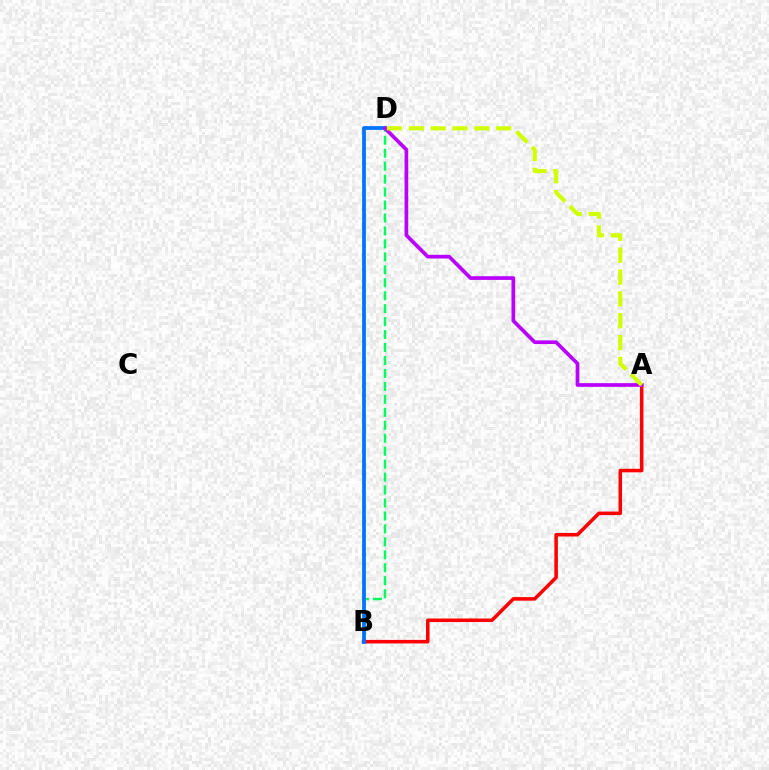{('B', 'D'): [{'color': '#00ff5c', 'line_style': 'dashed', 'thickness': 1.76}, {'color': '#0074ff', 'line_style': 'solid', 'thickness': 2.71}], ('A', 'B'): [{'color': '#ff0000', 'line_style': 'solid', 'thickness': 2.55}], ('A', 'D'): [{'color': '#b900ff', 'line_style': 'solid', 'thickness': 2.65}, {'color': '#d1ff00', 'line_style': 'dashed', 'thickness': 2.97}]}